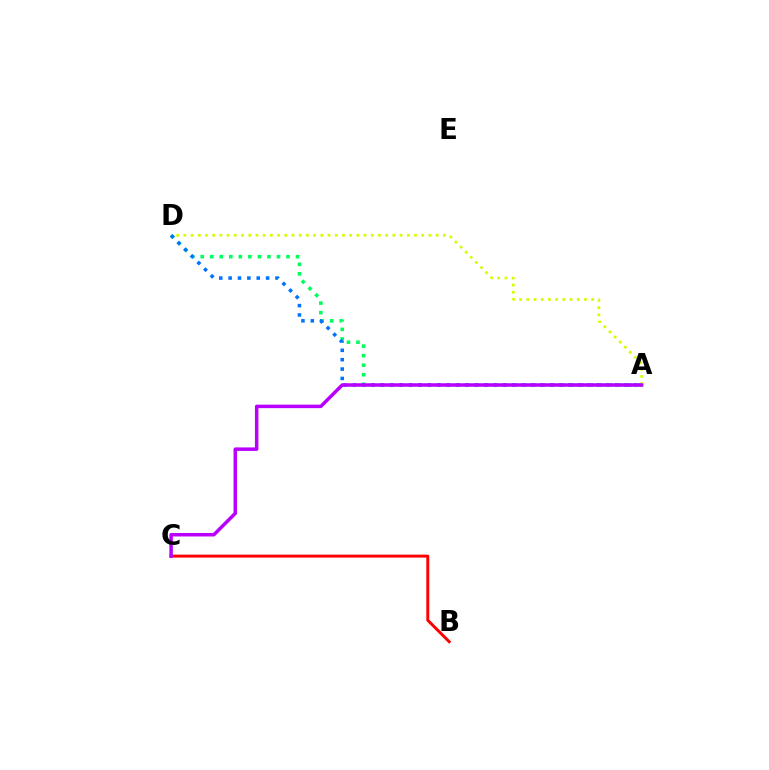{('A', 'D'): [{'color': '#d1ff00', 'line_style': 'dotted', 'thickness': 1.96}, {'color': '#00ff5c', 'line_style': 'dotted', 'thickness': 2.59}, {'color': '#0074ff', 'line_style': 'dotted', 'thickness': 2.55}], ('B', 'C'): [{'color': '#ff0000', 'line_style': 'solid', 'thickness': 2.13}], ('A', 'C'): [{'color': '#b900ff', 'line_style': 'solid', 'thickness': 2.52}]}